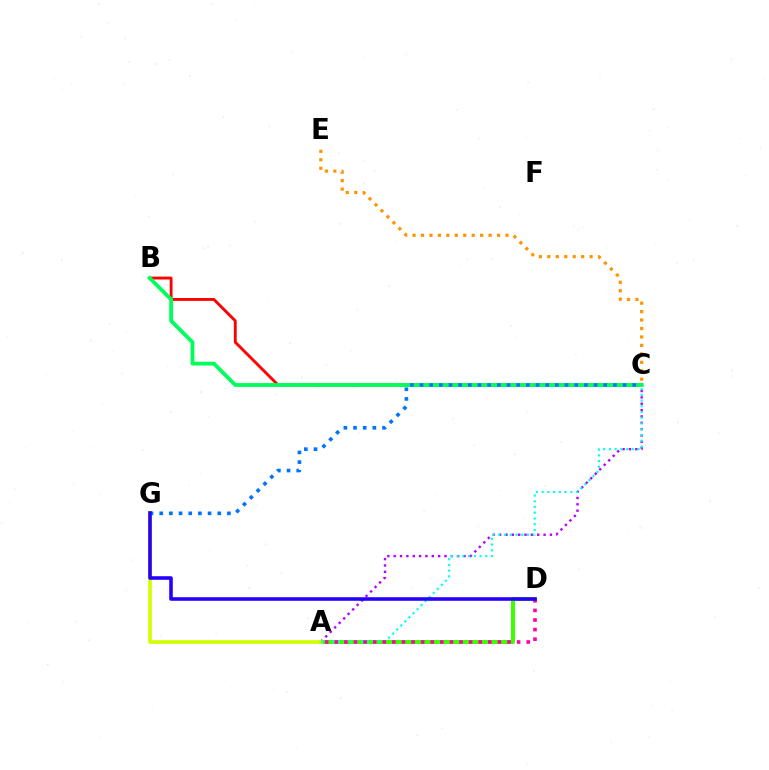{('B', 'C'): [{'color': '#ff0000', 'line_style': 'solid', 'thickness': 2.06}, {'color': '#00ff5c', 'line_style': 'solid', 'thickness': 2.75}], ('A', 'C'): [{'color': '#b900ff', 'line_style': 'dotted', 'thickness': 1.73}, {'color': '#00fff6', 'line_style': 'dotted', 'thickness': 1.56}], ('A', 'D'): [{'color': '#3dff00', 'line_style': 'solid', 'thickness': 2.9}, {'color': '#ff00ac', 'line_style': 'dotted', 'thickness': 2.61}], ('A', 'G'): [{'color': '#d1ff00', 'line_style': 'solid', 'thickness': 2.64}], ('C', 'G'): [{'color': '#0074ff', 'line_style': 'dotted', 'thickness': 2.63}], ('D', 'G'): [{'color': '#2500ff', 'line_style': 'solid', 'thickness': 2.58}], ('C', 'E'): [{'color': '#ff9400', 'line_style': 'dotted', 'thickness': 2.3}]}